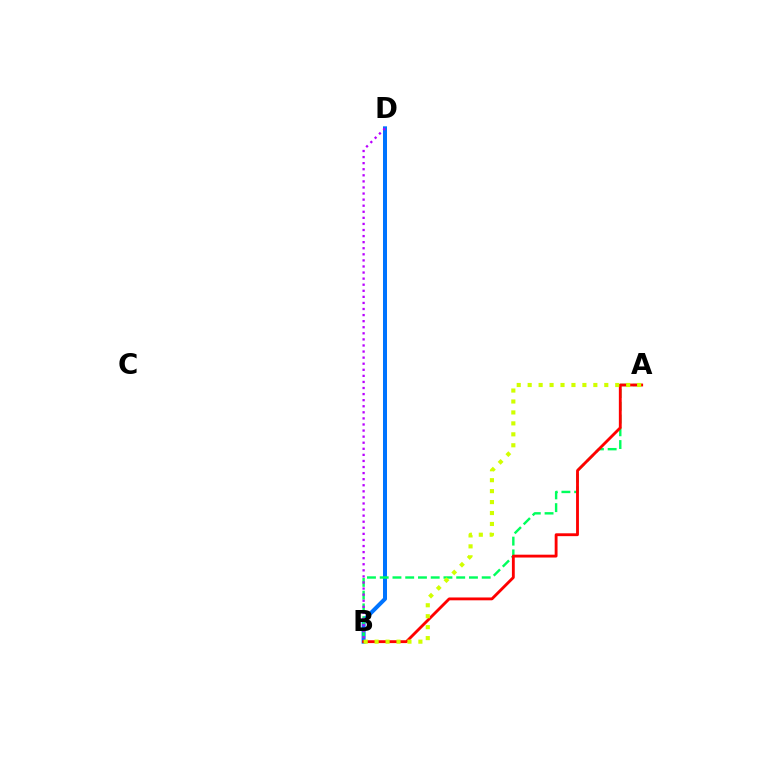{('B', 'D'): [{'color': '#0074ff', 'line_style': 'solid', 'thickness': 2.89}, {'color': '#b900ff', 'line_style': 'dotted', 'thickness': 1.65}], ('A', 'B'): [{'color': '#00ff5c', 'line_style': 'dashed', 'thickness': 1.73}, {'color': '#ff0000', 'line_style': 'solid', 'thickness': 2.05}, {'color': '#d1ff00', 'line_style': 'dotted', 'thickness': 2.97}]}